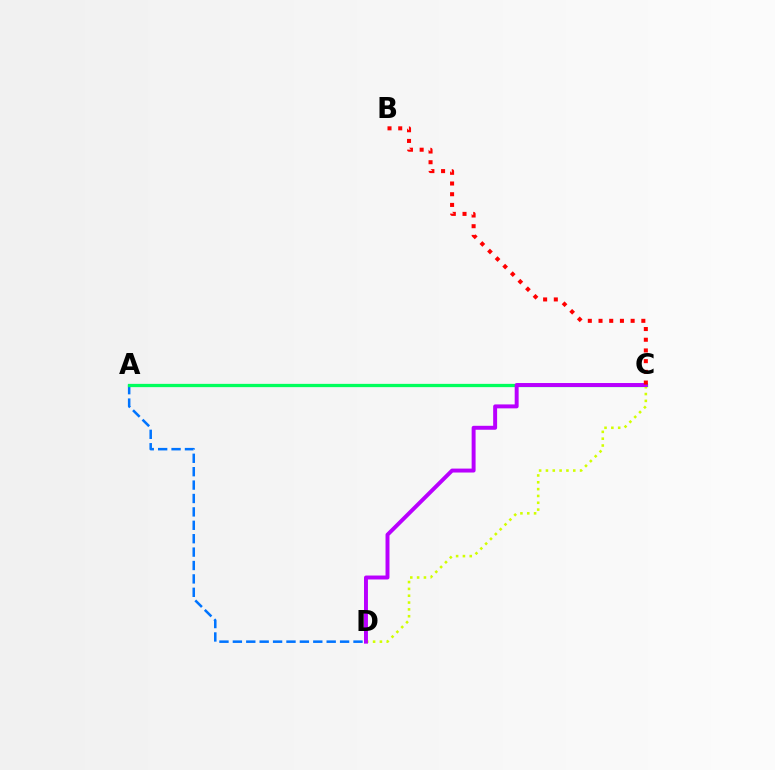{('A', 'D'): [{'color': '#0074ff', 'line_style': 'dashed', 'thickness': 1.82}], ('A', 'C'): [{'color': '#00ff5c', 'line_style': 'solid', 'thickness': 2.36}], ('C', 'D'): [{'color': '#d1ff00', 'line_style': 'dotted', 'thickness': 1.86}, {'color': '#b900ff', 'line_style': 'solid', 'thickness': 2.84}], ('B', 'C'): [{'color': '#ff0000', 'line_style': 'dotted', 'thickness': 2.91}]}